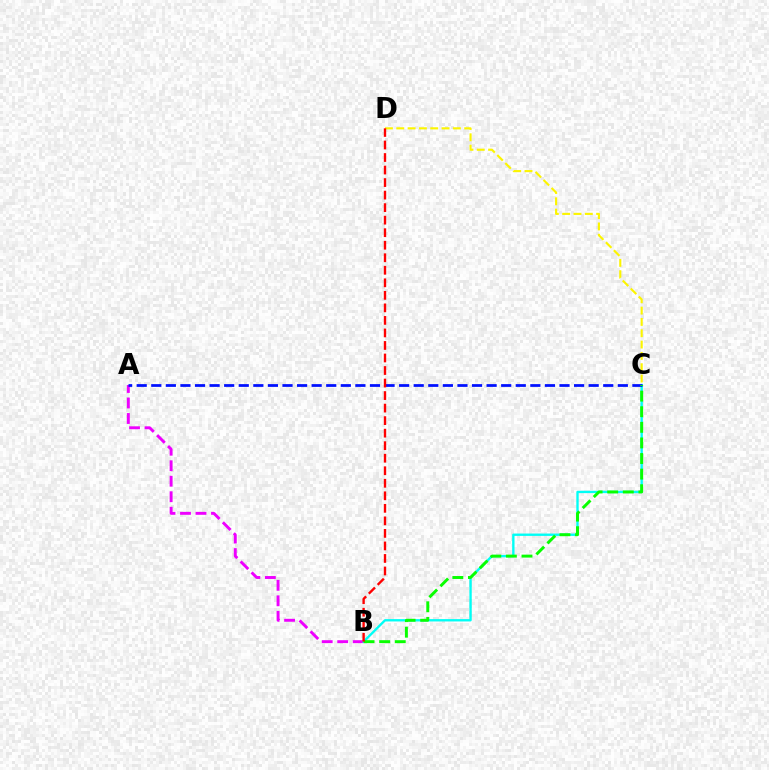{('A', 'B'): [{'color': '#ee00ff', 'line_style': 'dashed', 'thickness': 2.11}], ('B', 'C'): [{'color': '#00fff6', 'line_style': 'solid', 'thickness': 1.7}, {'color': '#08ff00', 'line_style': 'dashed', 'thickness': 2.12}], ('A', 'C'): [{'color': '#0010ff', 'line_style': 'dashed', 'thickness': 1.98}], ('C', 'D'): [{'color': '#fcf500', 'line_style': 'dashed', 'thickness': 1.54}], ('B', 'D'): [{'color': '#ff0000', 'line_style': 'dashed', 'thickness': 1.7}]}